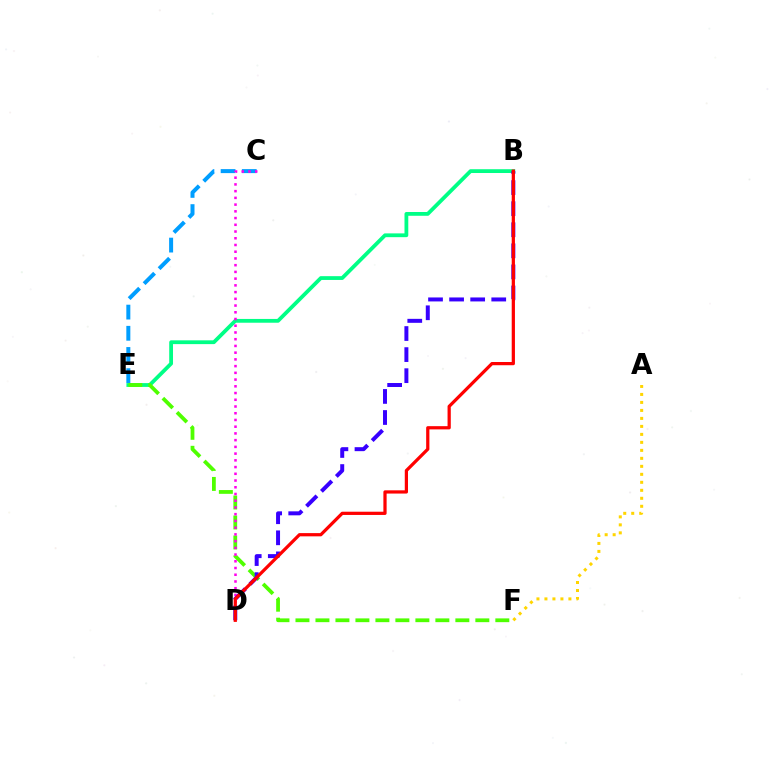{('C', 'E'): [{'color': '#009eff', 'line_style': 'dashed', 'thickness': 2.88}], ('B', 'E'): [{'color': '#00ff86', 'line_style': 'solid', 'thickness': 2.73}], ('E', 'F'): [{'color': '#4fff00', 'line_style': 'dashed', 'thickness': 2.72}], ('C', 'D'): [{'color': '#ff00ed', 'line_style': 'dotted', 'thickness': 1.83}], ('B', 'D'): [{'color': '#3700ff', 'line_style': 'dashed', 'thickness': 2.86}, {'color': '#ff0000', 'line_style': 'solid', 'thickness': 2.33}], ('A', 'F'): [{'color': '#ffd500', 'line_style': 'dotted', 'thickness': 2.17}]}